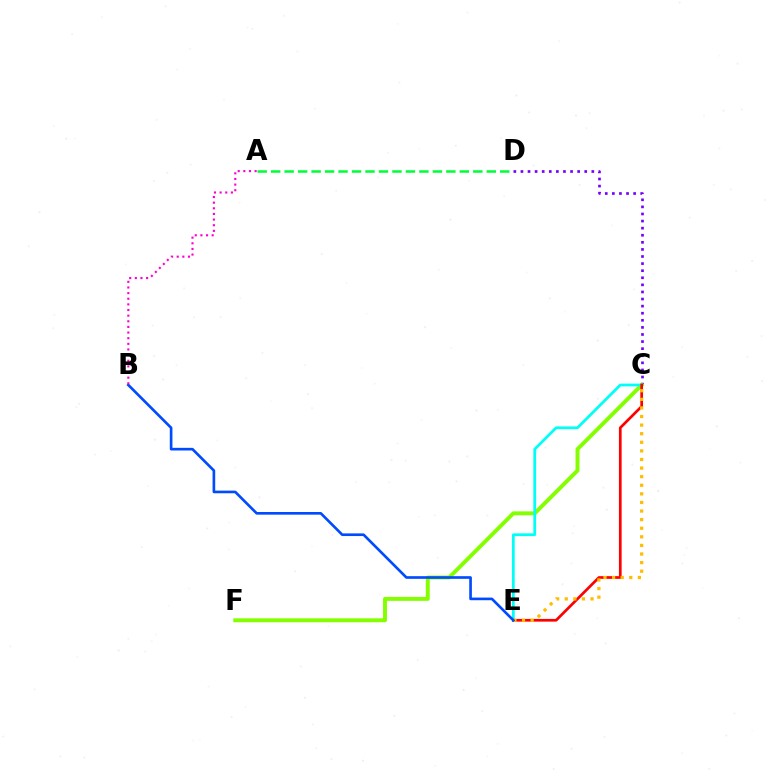{('C', 'D'): [{'color': '#7200ff', 'line_style': 'dotted', 'thickness': 1.93}], ('C', 'F'): [{'color': '#84ff00', 'line_style': 'solid', 'thickness': 2.83}], ('A', 'D'): [{'color': '#00ff39', 'line_style': 'dashed', 'thickness': 1.83}], ('C', 'E'): [{'color': '#00fff6', 'line_style': 'solid', 'thickness': 1.98}, {'color': '#ff0000', 'line_style': 'solid', 'thickness': 1.95}, {'color': '#ffbd00', 'line_style': 'dotted', 'thickness': 2.33}], ('B', 'E'): [{'color': '#004bff', 'line_style': 'solid', 'thickness': 1.91}], ('A', 'B'): [{'color': '#ff00cf', 'line_style': 'dotted', 'thickness': 1.53}]}